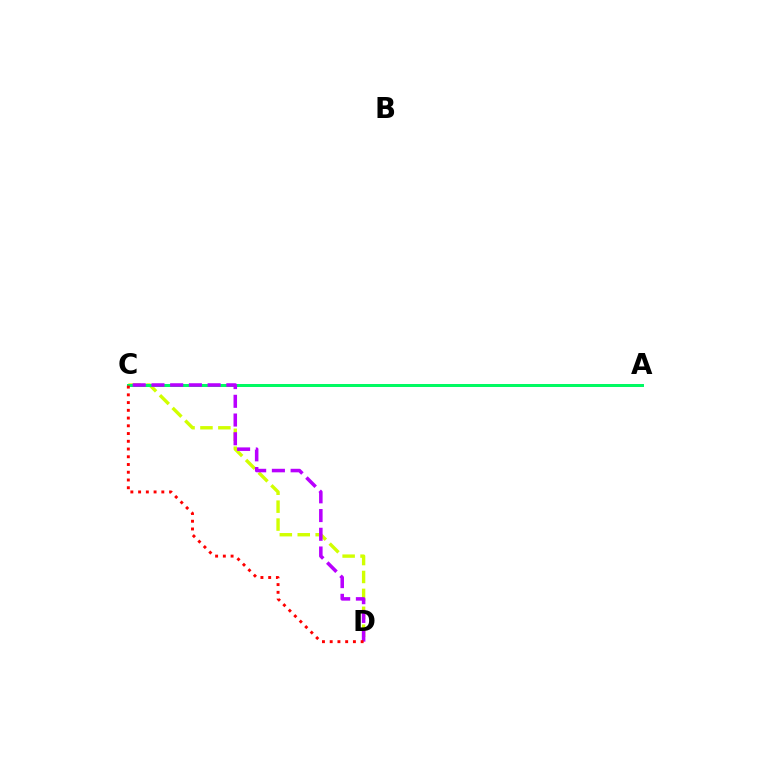{('C', 'D'): [{'color': '#d1ff00', 'line_style': 'dashed', 'thickness': 2.43}, {'color': '#b900ff', 'line_style': 'dashed', 'thickness': 2.54}, {'color': '#ff0000', 'line_style': 'dotted', 'thickness': 2.1}], ('A', 'C'): [{'color': '#0074ff', 'line_style': 'solid', 'thickness': 1.94}, {'color': '#00ff5c', 'line_style': 'solid', 'thickness': 2.06}]}